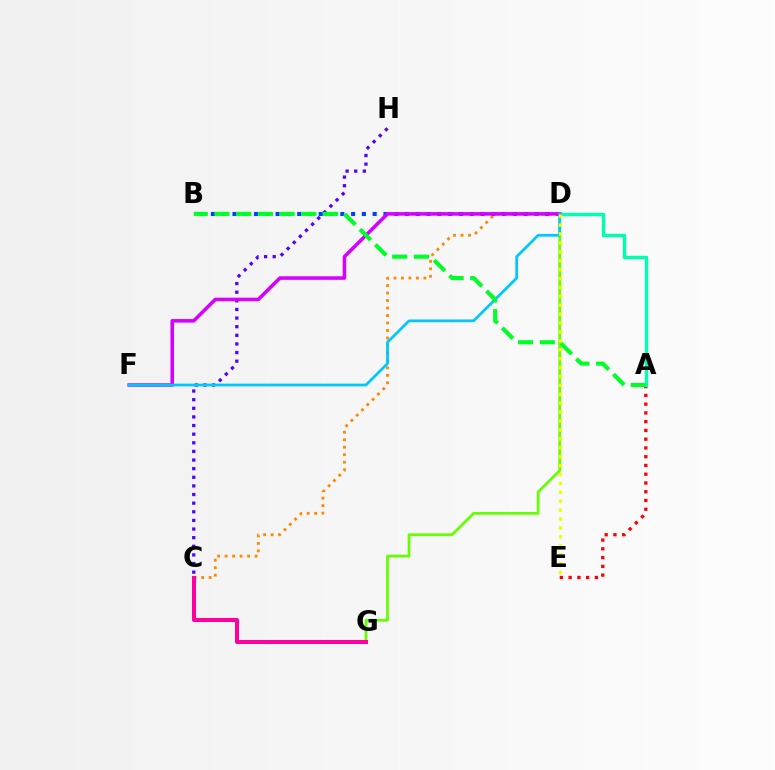{('D', 'G'): [{'color': '#66ff00', 'line_style': 'solid', 'thickness': 1.98}], ('B', 'D'): [{'color': '#003fff', 'line_style': 'dotted', 'thickness': 2.93}], ('A', 'E'): [{'color': '#ff0000', 'line_style': 'dotted', 'thickness': 2.38}], ('C', 'D'): [{'color': '#ff8800', 'line_style': 'dotted', 'thickness': 2.03}], ('A', 'D'): [{'color': '#00ffaf', 'line_style': 'solid', 'thickness': 2.46}], ('C', 'H'): [{'color': '#4f00ff', 'line_style': 'dotted', 'thickness': 2.34}], ('C', 'G'): [{'color': '#ff00a0', 'line_style': 'solid', 'thickness': 2.89}], ('D', 'F'): [{'color': '#d600ff', 'line_style': 'solid', 'thickness': 2.55}, {'color': '#00c7ff', 'line_style': 'solid', 'thickness': 1.98}], ('D', 'E'): [{'color': '#eeff00', 'line_style': 'dotted', 'thickness': 2.42}], ('A', 'B'): [{'color': '#00ff27', 'line_style': 'dashed', 'thickness': 2.95}]}